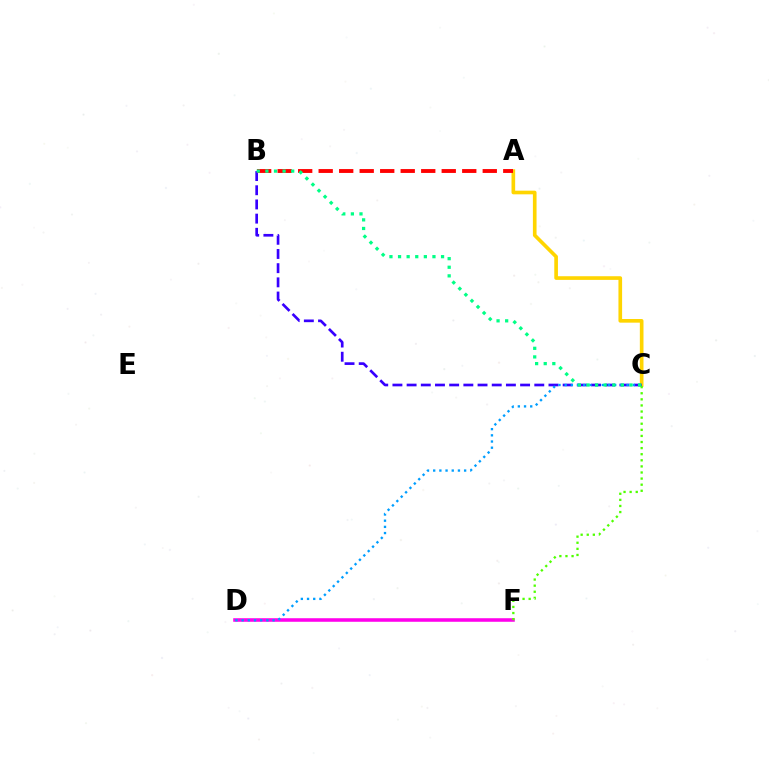{('D', 'F'): [{'color': '#ff00ed', 'line_style': 'solid', 'thickness': 2.56}], ('A', 'C'): [{'color': '#ffd500', 'line_style': 'solid', 'thickness': 2.63}], ('B', 'C'): [{'color': '#3700ff', 'line_style': 'dashed', 'thickness': 1.93}, {'color': '#00ff86', 'line_style': 'dotted', 'thickness': 2.34}], ('A', 'B'): [{'color': '#ff0000', 'line_style': 'dashed', 'thickness': 2.79}], ('C', 'D'): [{'color': '#009eff', 'line_style': 'dotted', 'thickness': 1.68}], ('C', 'F'): [{'color': '#4fff00', 'line_style': 'dotted', 'thickness': 1.66}]}